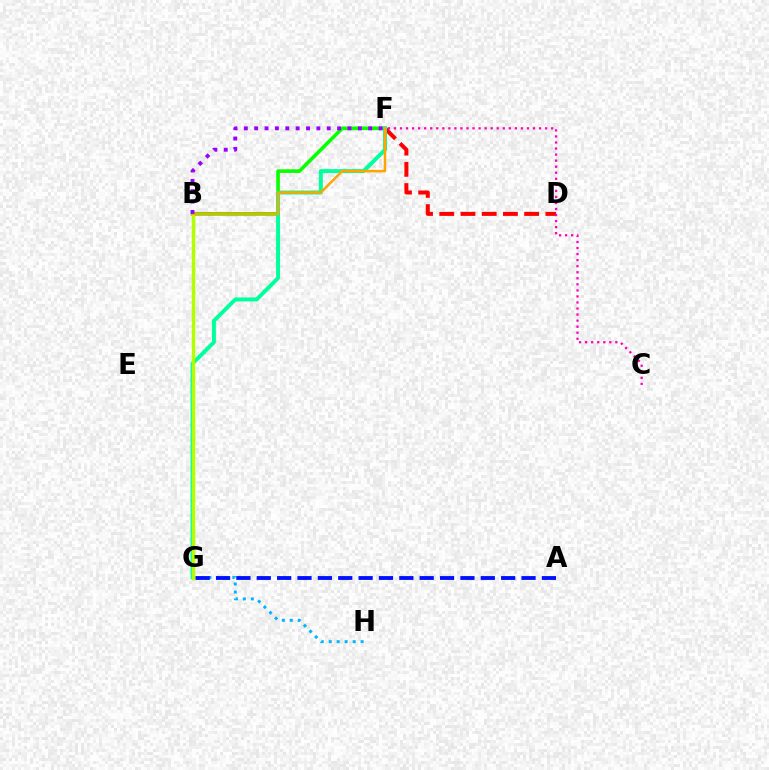{('G', 'H'): [{'color': '#00b5ff', 'line_style': 'dotted', 'thickness': 2.17}], ('A', 'G'): [{'color': '#0010ff', 'line_style': 'dashed', 'thickness': 2.77}], ('D', 'F'): [{'color': '#ff0000', 'line_style': 'dashed', 'thickness': 2.88}], ('B', 'F'): [{'color': '#08ff00', 'line_style': 'solid', 'thickness': 2.6}, {'color': '#ffa500', 'line_style': 'solid', 'thickness': 1.8}, {'color': '#9b00ff', 'line_style': 'dotted', 'thickness': 2.82}], ('F', 'G'): [{'color': '#00ff9d', 'line_style': 'solid', 'thickness': 2.85}], ('B', 'G'): [{'color': '#b3ff00', 'line_style': 'solid', 'thickness': 2.48}], ('C', 'F'): [{'color': '#ff00bd', 'line_style': 'dotted', 'thickness': 1.64}]}